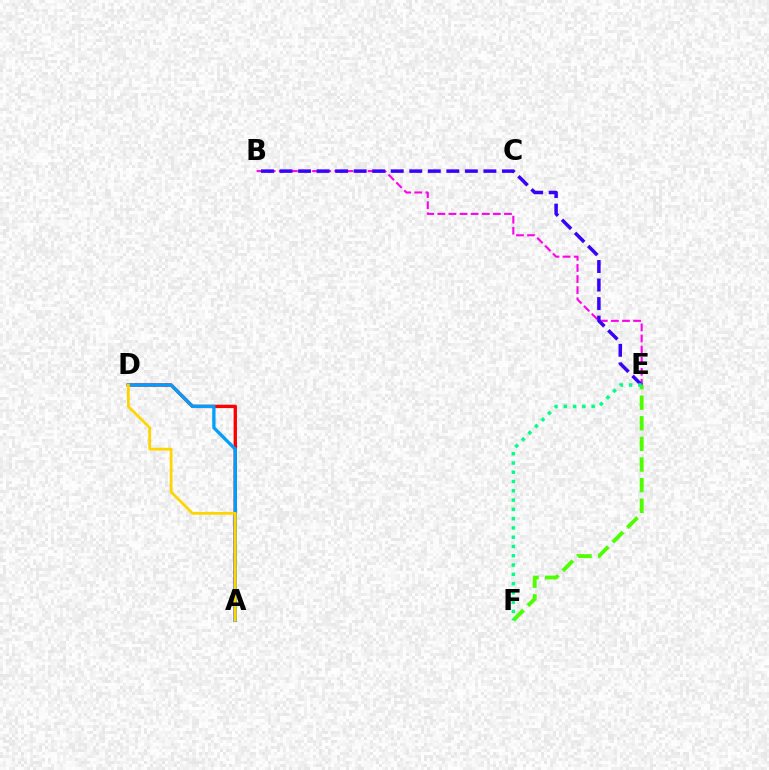{('B', 'E'): [{'color': '#ff00ed', 'line_style': 'dashed', 'thickness': 1.51}, {'color': '#3700ff', 'line_style': 'dashed', 'thickness': 2.52}], ('E', 'F'): [{'color': '#4fff00', 'line_style': 'dashed', 'thickness': 2.8}, {'color': '#00ff86', 'line_style': 'dotted', 'thickness': 2.52}], ('A', 'D'): [{'color': '#ff0000', 'line_style': 'solid', 'thickness': 2.42}, {'color': '#009eff', 'line_style': 'solid', 'thickness': 2.37}, {'color': '#ffd500', 'line_style': 'solid', 'thickness': 2.0}]}